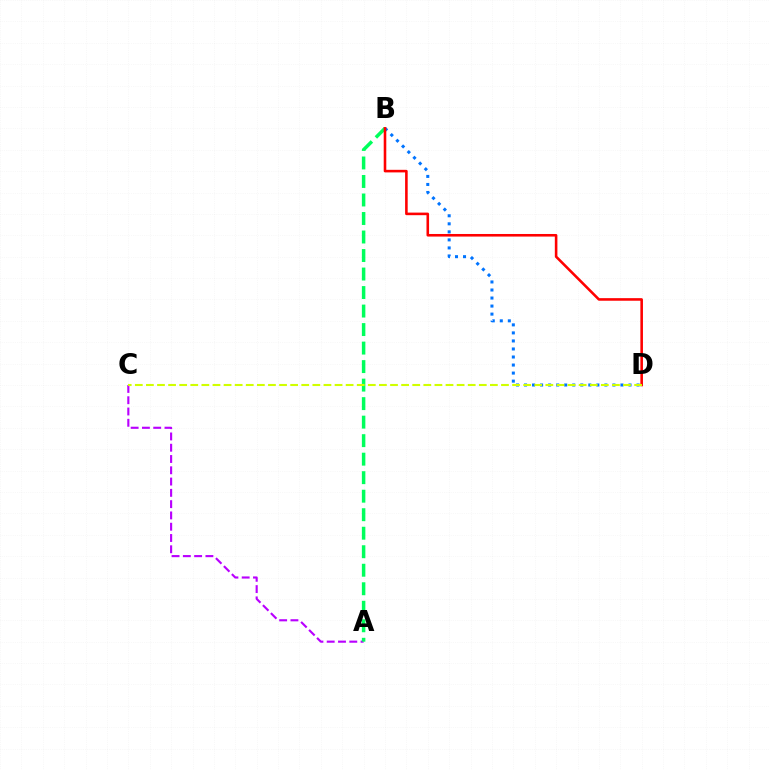{('A', 'C'): [{'color': '#b900ff', 'line_style': 'dashed', 'thickness': 1.53}], ('A', 'B'): [{'color': '#00ff5c', 'line_style': 'dashed', 'thickness': 2.51}], ('B', 'D'): [{'color': '#0074ff', 'line_style': 'dotted', 'thickness': 2.18}, {'color': '#ff0000', 'line_style': 'solid', 'thickness': 1.86}], ('C', 'D'): [{'color': '#d1ff00', 'line_style': 'dashed', 'thickness': 1.51}]}